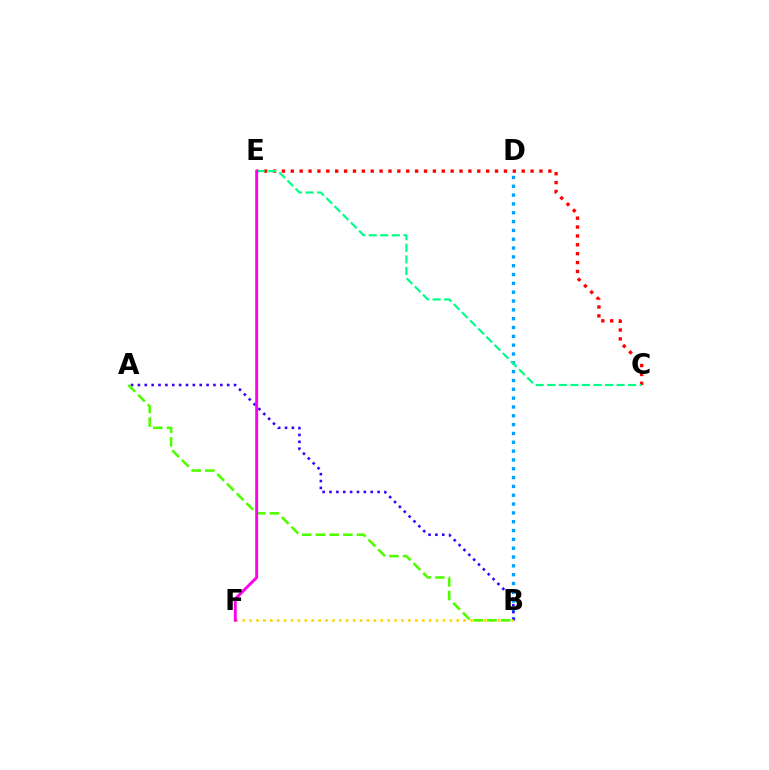{('B', 'D'): [{'color': '#009eff', 'line_style': 'dotted', 'thickness': 2.4}], ('A', 'B'): [{'color': '#3700ff', 'line_style': 'dotted', 'thickness': 1.87}, {'color': '#4fff00', 'line_style': 'dashed', 'thickness': 1.86}], ('B', 'F'): [{'color': '#ffd500', 'line_style': 'dotted', 'thickness': 1.88}], ('C', 'E'): [{'color': '#ff0000', 'line_style': 'dotted', 'thickness': 2.41}, {'color': '#00ff86', 'line_style': 'dashed', 'thickness': 1.57}], ('E', 'F'): [{'color': '#ff00ed', 'line_style': 'solid', 'thickness': 2.1}]}